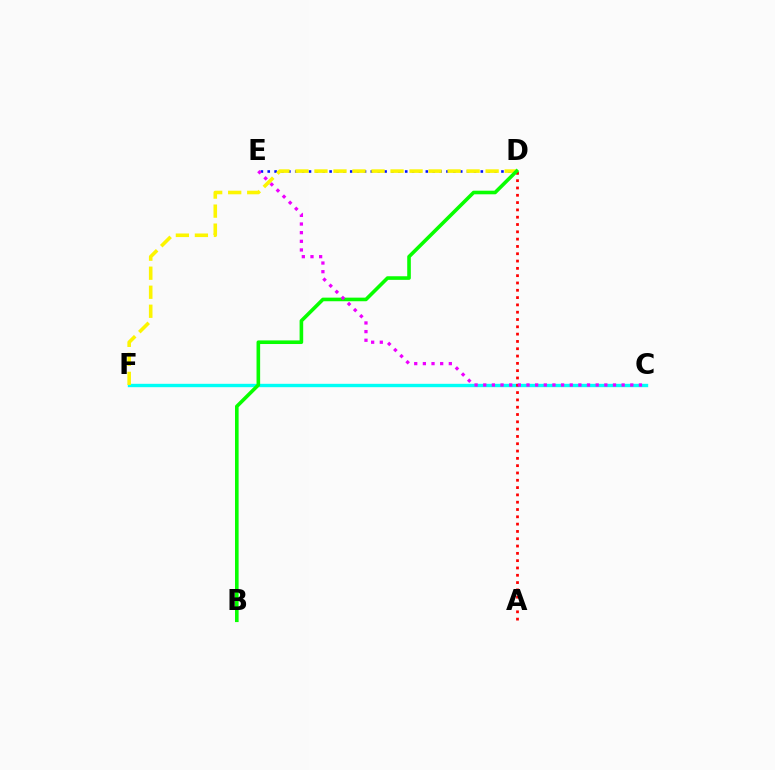{('C', 'F'): [{'color': '#00fff6', 'line_style': 'solid', 'thickness': 2.42}], ('D', 'E'): [{'color': '#0010ff', 'line_style': 'dotted', 'thickness': 1.87}], ('A', 'D'): [{'color': '#ff0000', 'line_style': 'dotted', 'thickness': 1.99}], ('D', 'F'): [{'color': '#fcf500', 'line_style': 'dashed', 'thickness': 2.58}], ('B', 'D'): [{'color': '#08ff00', 'line_style': 'solid', 'thickness': 2.6}], ('C', 'E'): [{'color': '#ee00ff', 'line_style': 'dotted', 'thickness': 2.35}]}